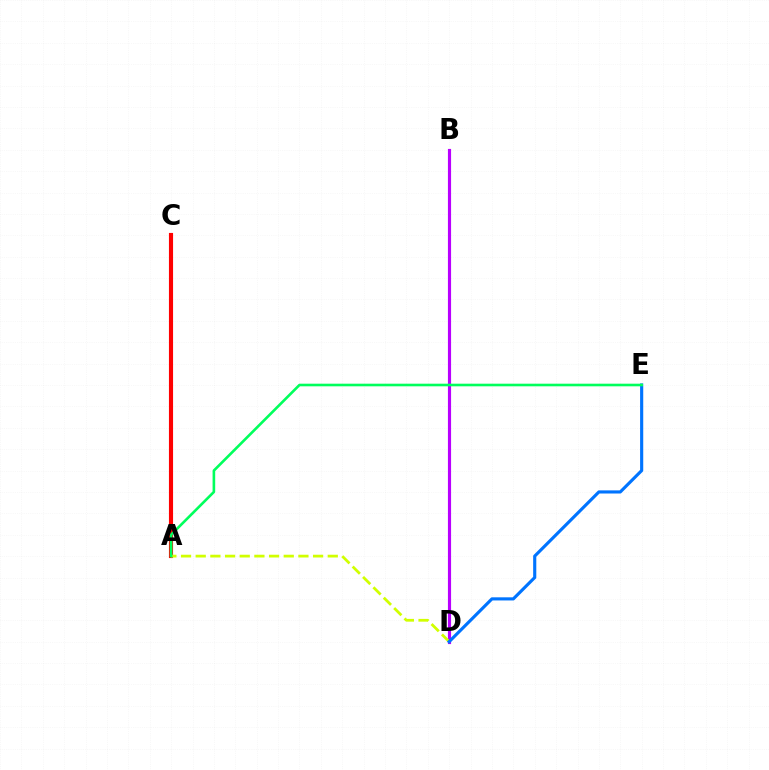{('B', 'D'): [{'color': '#b900ff', 'line_style': 'solid', 'thickness': 2.27}], ('A', 'C'): [{'color': '#ff0000', 'line_style': 'solid', 'thickness': 2.97}], ('A', 'D'): [{'color': '#d1ff00', 'line_style': 'dashed', 'thickness': 1.99}], ('D', 'E'): [{'color': '#0074ff', 'line_style': 'solid', 'thickness': 2.26}], ('A', 'E'): [{'color': '#00ff5c', 'line_style': 'solid', 'thickness': 1.89}]}